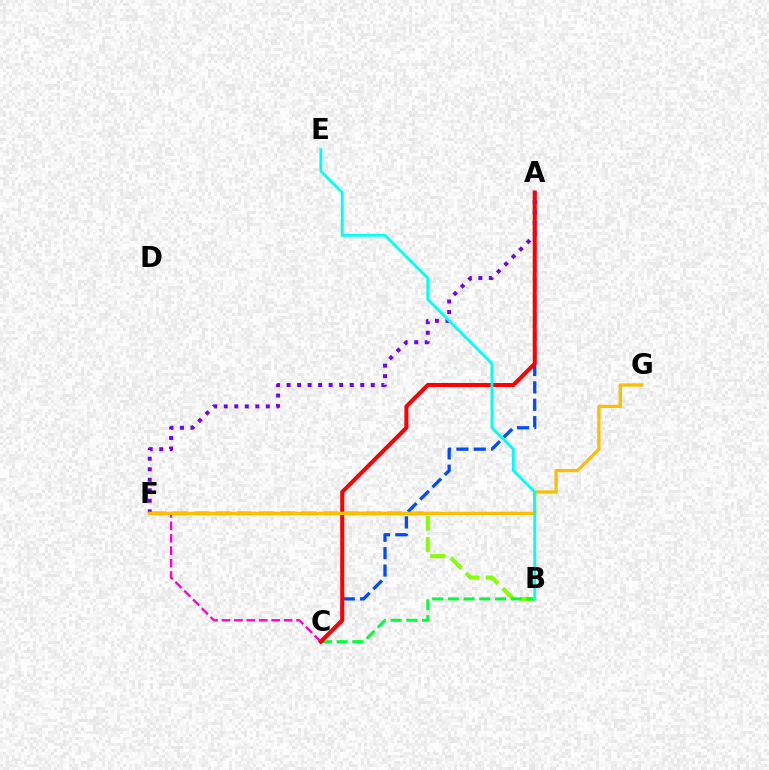{('B', 'F'): [{'color': '#84ff00', 'line_style': 'dashed', 'thickness': 2.91}], ('B', 'C'): [{'color': '#00ff39', 'line_style': 'dashed', 'thickness': 2.14}], ('A', 'C'): [{'color': '#004bff', 'line_style': 'dashed', 'thickness': 2.36}, {'color': '#ff0000', 'line_style': 'solid', 'thickness': 2.9}], ('C', 'F'): [{'color': '#ff00cf', 'line_style': 'dashed', 'thickness': 1.69}], ('A', 'F'): [{'color': '#7200ff', 'line_style': 'dotted', 'thickness': 2.86}], ('F', 'G'): [{'color': '#ffbd00', 'line_style': 'solid', 'thickness': 2.33}], ('B', 'E'): [{'color': '#00fff6', 'line_style': 'solid', 'thickness': 2.02}]}